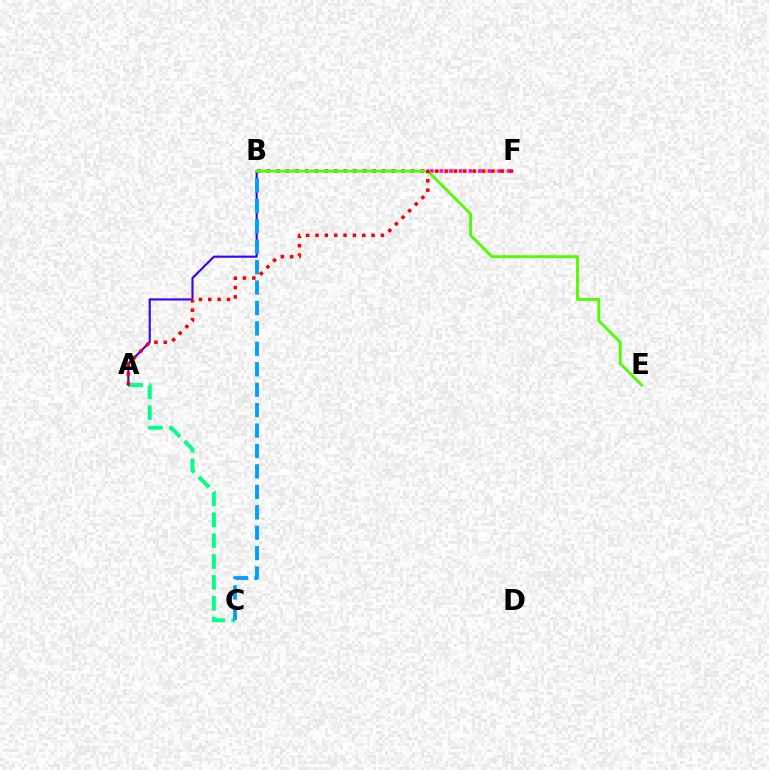{('B', 'F'): [{'color': '#ffd500', 'line_style': 'dashed', 'thickness': 1.6}, {'color': '#ff00ed', 'line_style': 'dotted', 'thickness': 2.61}], ('A', 'C'): [{'color': '#00ff86', 'line_style': 'dashed', 'thickness': 2.84}], ('A', 'B'): [{'color': '#3700ff', 'line_style': 'solid', 'thickness': 1.53}], ('B', 'C'): [{'color': '#009eff', 'line_style': 'dashed', 'thickness': 2.78}], ('B', 'E'): [{'color': '#4fff00', 'line_style': 'solid', 'thickness': 2.08}], ('A', 'F'): [{'color': '#ff0000', 'line_style': 'dotted', 'thickness': 2.54}]}